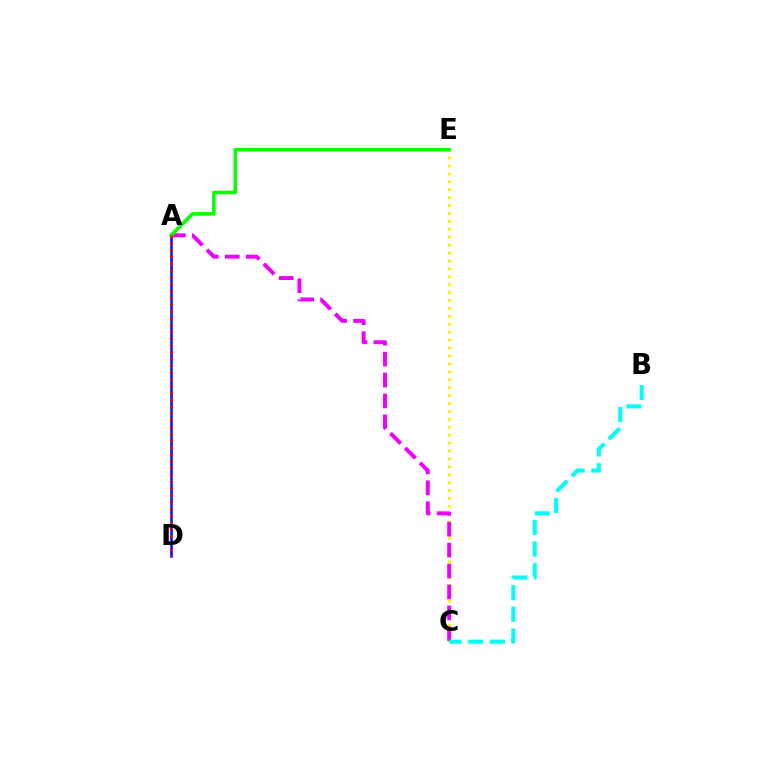{('A', 'D'): [{'color': '#0010ff', 'line_style': 'solid', 'thickness': 1.84}, {'color': '#ff0000', 'line_style': 'dotted', 'thickness': 1.85}], ('C', 'E'): [{'color': '#fcf500', 'line_style': 'dotted', 'thickness': 2.15}], ('A', 'C'): [{'color': '#ee00ff', 'line_style': 'dashed', 'thickness': 2.84}], ('A', 'E'): [{'color': '#08ff00', 'line_style': 'solid', 'thickness': 2.53}], ('B', 'C'): [{'color': '#00fff6', 'line_style': 'dashed', 'thickness': 2.94}]}